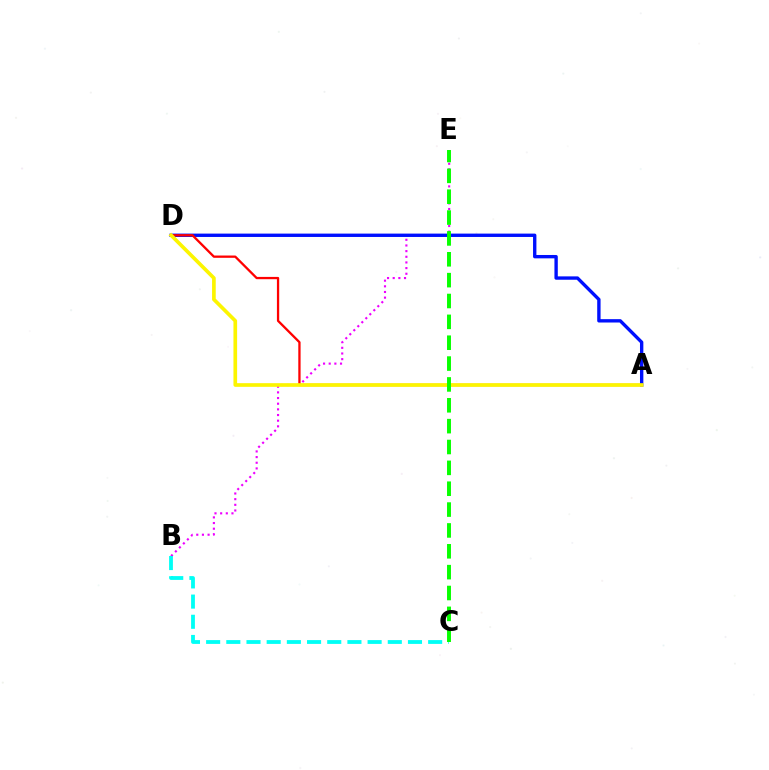{('B', 'E'): [{'color': '#ee00ff', 'line_style': 'dotted', 'thickness': 1.54}], ('A', 'D'): [{'color': '#0010ff', 'line_style': 'solid', 'thickness': 2.42}, {'color': '#ff0000', 'line_style': 'solid', 'thickness': 1.65}, {'color': '#fcf500', 'line_style': 'solid', 'thickness': 2.64}], ('B', 'C'): [{'color': '#00fff6', 'line_style': 'dashed', 'thickness': 2.74}], ('C', 'E'): [{'color': '#08ff00', 'line_style': 'dashed', 'thickness': 2.83}]}